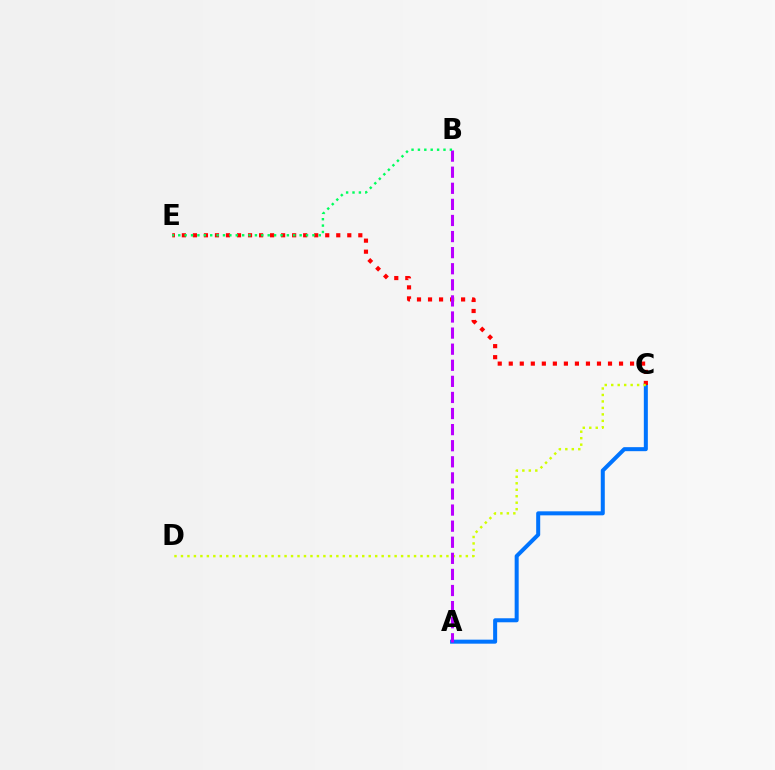{('A', 'C'): [{'color': '#0074ff', 'line_style': 'solid', 'thickness': 2.89}], ('C', 'E'): [{'color': '#ff0000', 'line_style': 'dotted', 'thickness': 3.0}], ('C', 'D'): [{'color': '#d1ff00', 'line_style': 'dotted', 'thickness': 1.76}], ('A', 'B'): [{'color': '#b900ff', 'line_style': 'dashed', 'thickness': 2.19}], ('B', 'E'): [{'color': '#00ff5c', 'line_style': 'dotted', 'thickness': 1.74}]}